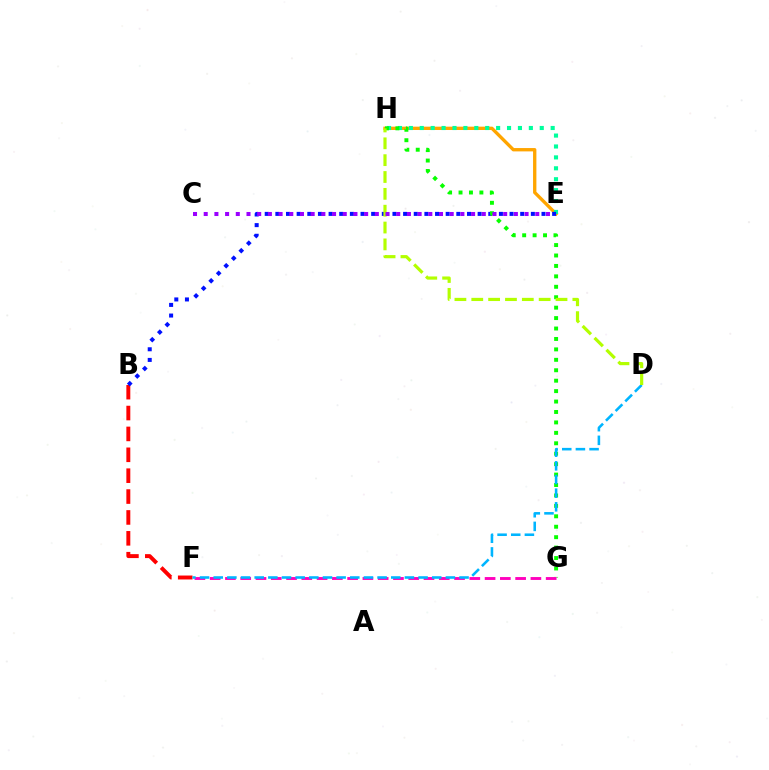{('B', 'F'): [{'color': '#ff0000', 'line_style': 'dashed', 'thickness': 2.84}], ('E', 'H'): [{'color': '#ffa500', 'line_style': 'solid', 'thickness': 2.4}, {'color': '#00ff9d', 'line_style': 'dotted', 'thickness': 2.96}], ('B', 'E'): [{'color': '#0010ff', 'line_style': 'dotted', 'thickness': 2.89}], ('G', 'H'): [{'color': '#08ff00', 'line_style': 'dotted', 'thickness': 2.83}], ('F', 'G'): [{'color': '#ff00bd', 'line_style': 'dashed', 'thickness': 2.07}], ('D', 'F'): [{'color': '#00b5ff', 'line_style': 'dashed', 'thickness': 1.86}], ('D', 'H'): [{'color': '#b3ff00', 'line_style': 'dashed', 'thickness': 2.29}], ('C', 'E'): [{'color': '#9b00ff', 'line_style': 'dotted', 'thickness': 2.91}]}